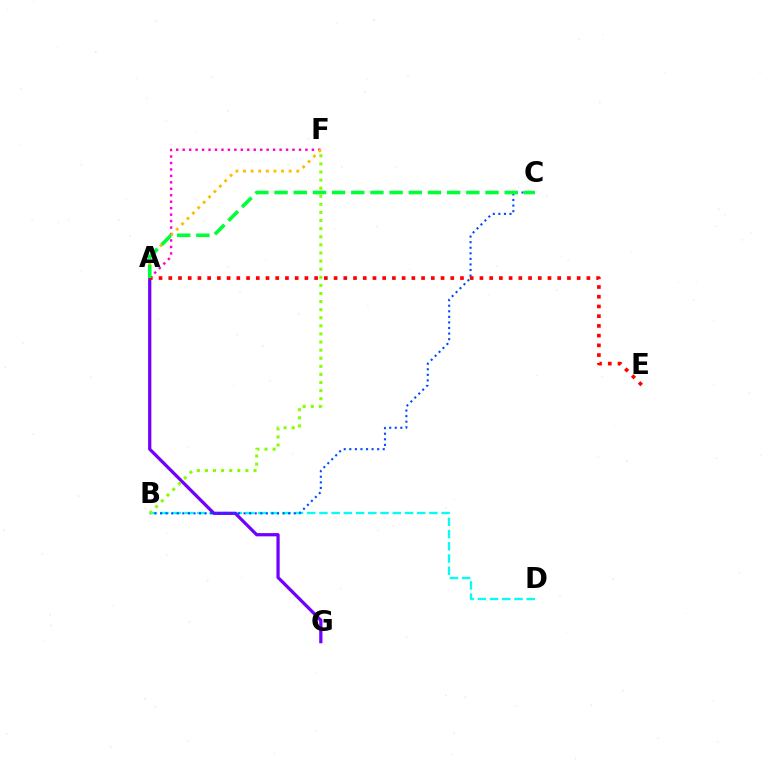{('B', 'D'): [{'color': '#00fff6', 'line_style': 'dashed', 'thickness': 1.66}], ('A', 'G'): [{'color': '#7200ff', 'line_style': 'solid', 'thickness': 2.33}], ('B', 'C'): [{'color': '#004bff', 'line_style': 'dotted', 'thickness': 1.51}], ('A', 'F'): [{'color': '#ff00cf', 'line_style': 'dotted', 'thickness': 1.75}, {'color': '#ffbd00', 'line_style': 'dotted', 'thickness': 2.07}], ('A', 'E'): [{'color': '#ff0000', 'line_style': 'dotted', 'thickness': 2.64}], ('A', 'C'): [{'color': '#00ff39', 'line_style': 'dashed', 'thickness': 2.61}], ('B', 'F'): [{'color': '#84ff00', 'line_style': 'dotted', 'thickness': 2.2}]}